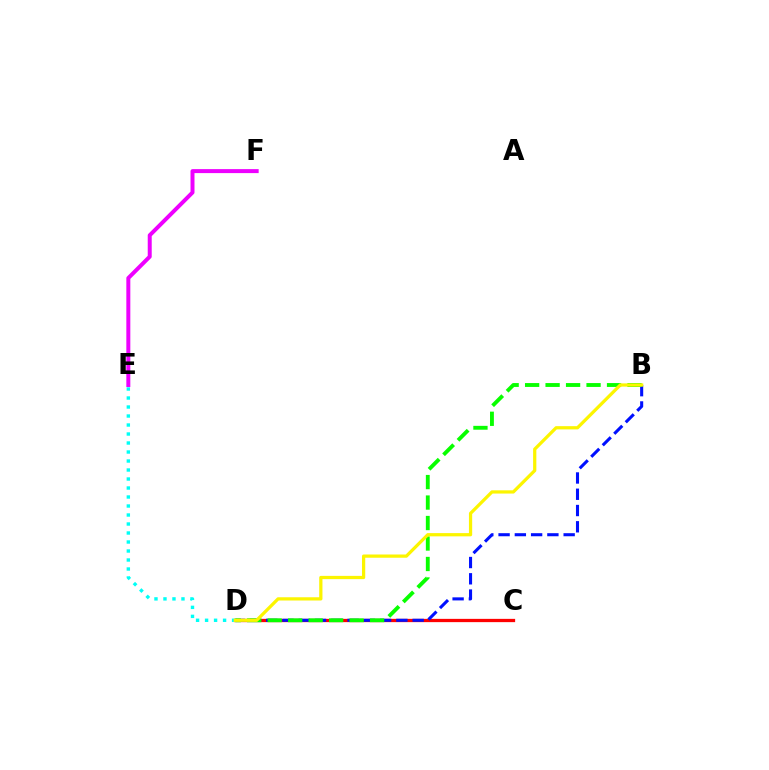{('C', 'D'): [{'color': '#ff0000', 'line_style': 'solid', 'thickness': 2.36}], ('B', 'D'): [{'color': '#0010ff', 'line_style': 'dashed', 'thickness': 2.21}, {'color': '#08ff00', 'line_style': 'dashed', 'thickness': 2.78}, {'color': '#fcf500', 'line_style': 'solid', 'thickness': 2.33}], ('E', 'F'): [{'color': '#ee00ff', 'line_style': 'solid', 'thickness': 2.87}], ('D', 'E'): [{'color': '#00fff6', 'line_style': 'dotted', 'thickness': 2.45}]}